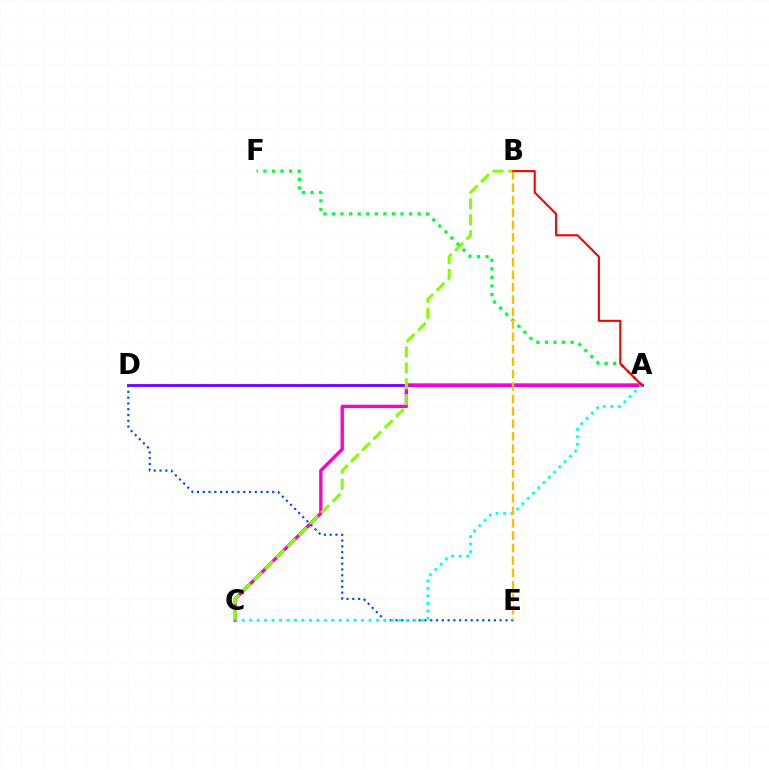{('A', 'D'): [{'color': '#7200ff', 'line_style': 'solid', 'thickness': 2.01}], ('A', 'C'): [{'color': '#ff00cf', 'line_style': 'solid', 'thickness': 2.43}, {'color': '#00fff6', 'line_style': 'dotted', 'thickness': 2.03}], ('B', 'C'): [{'color': '#84ff00', 'line_style': 'dashed', 'thickness': 2.16}], ('D', 'E'): [{'color': '#004bff', 'line_style': 'dotted', 'thickness': 1.57}], ('A', 'F'): [{'color': '#00ff39', 'line_style': 'dotted', 'thickness': 2.33}], ('B', 'E'): [{'color': '#ffbd00', 'line_style': 'dashed', 'thickness': 1.69}], ('A', 'B'): [{'color': '#ff0000', 'line_style': 'solid', 'thickness': 1.51}]}